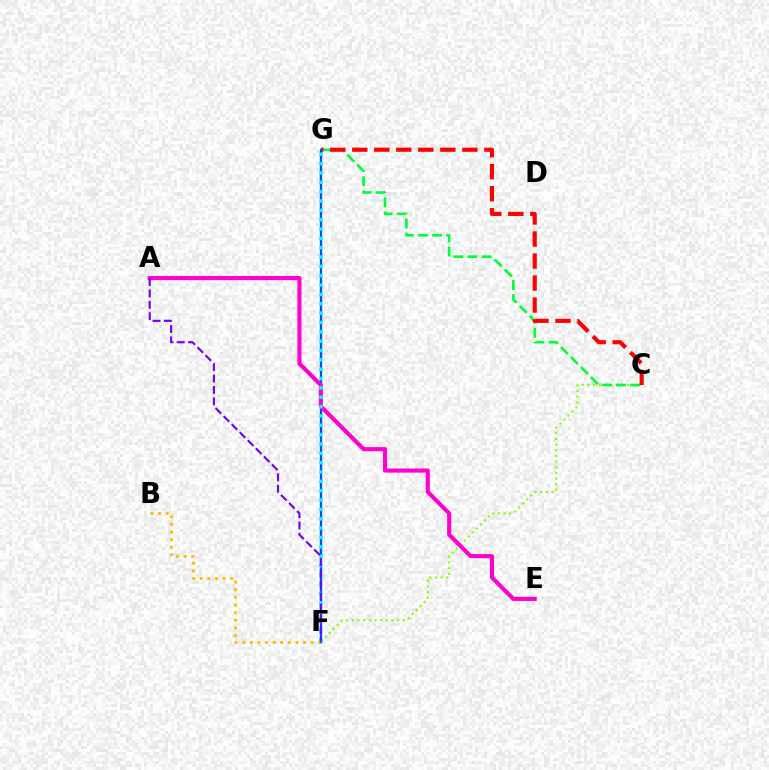{('C', 'F'): [{'color': '#84ff00', 'line_style': 'dotted', 'thickness': 1.54}], ('C', 'G'): [{'color': '#00ff39', 'line_style': 'dashed', 'thickness': 1.93}, {'color': '#ff0000', 'line_style': 'dashed', 'thickness': 2.99}], ('B', 'F'): [{'color': '#ffbd00', 'line_style': 'dotted', 'thickness': 2.07}], ('F', 'G'): [{'color': '#004bff', 'line_style': 'solid', 'thickness': 1.66}, {'color': '#00fff6', 'line_style': 'dotted', 'thickness': 2.54}], ('A', 'E'): [{'color': '#ff00cf', 'line_style': 'solid', 'thickness': 2.96}], ('A', 'F'): [{'color': '#7200ff', 'line_style': 'dashed', 'thickness': 1.55}]}